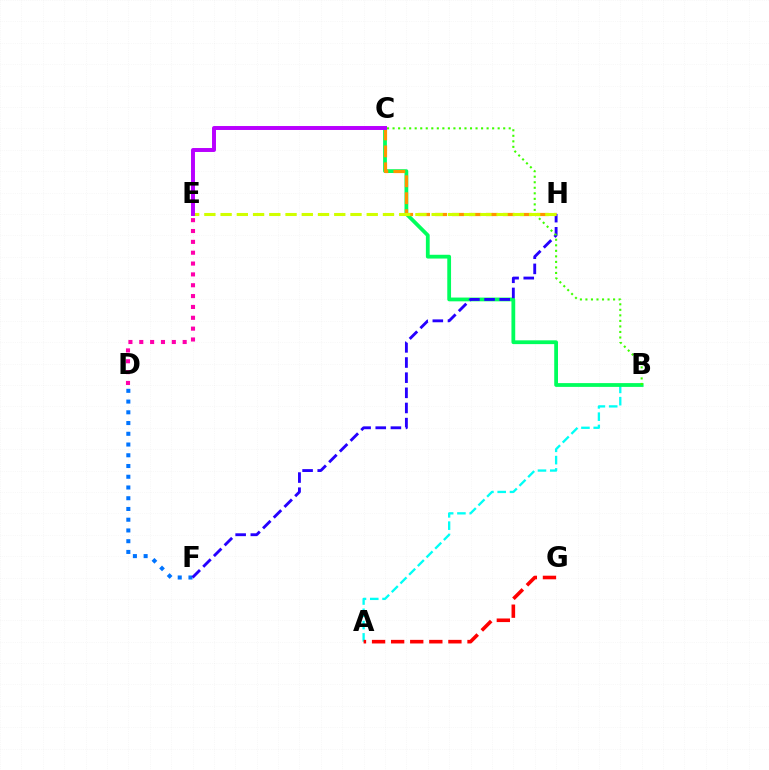{('D', 'F'): [{'color': '#0074ff', 'line_style': 'dotted', 'thickness': 2.92}], ('A', 'B'): [{'color': '#00fff6', 'line_style': 'dashed', 'thickness': 1.67}], ('B', 'C'): [{'color': '#00ff5c', 'line_style': 'solid', 'thickness': 2.72}, {'color': '#3dff00', 'line_style': 'dotted', 'thickness': 1.5}], ('F', 'H'): [{'color': '#2500ff', 'line_style': 'dashed', 'thickness': 2.06}], ('C', 'H'): [{'color': '#ff9400', 'line_style': 'dashed', 'thickness': 2.3}], ('D', 'E'): [{'color': '#ff00ac', 'line_style': 'dotted', 'thickness': 2.95}], ('E', 'H'): [{'color': '#d1ff00', 'line_style': 'dashed', 'thickness': 2.21}], ('C', 'E'): [{'color': '#b900ff', 'line_style': 'solid', 'thickness': 2.84}], ('A', 'G'): [{'color': '#ff0000', 'line_style': 'dashed', 'thickness': 2.59}]}